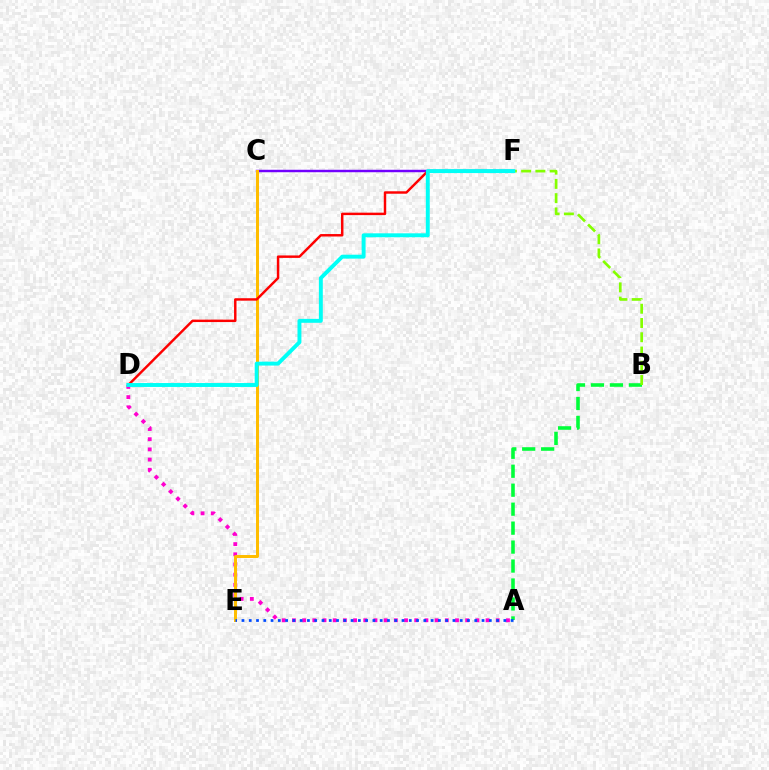{('A', 'D'): [{'color': '#ff00cf', 'line_style': 'dotted', 'thickness': 2.77}], ('A', 'B'): [{'color': '#00ff39', 'line_style': 'dashed', 'thickness': 2.58}], ('C', 'F'): [{'color': '#7200ff', 'line_style': 'solid', 'thickness': 1.77}], ('C', 'E'): [{'color': '#ffbd00', 'line_style': 'solid', 'thickness': 2.16}], ('D', 'F'): [{'color': '#ff0000', 'line_style': 'solid', 'thickness': 1.77}, {'color': '#00fff6', 'line_style': 'solid', 'thickness': 2.82}], ('B', 'F'): [{'color': '#84ff00', 'line_style': 'dashed', 'thickness': 1.94}], ('A', 'E'): [{'color': '#004bff', 'line_style': 'dotted', 'thickness': 1.98}]}